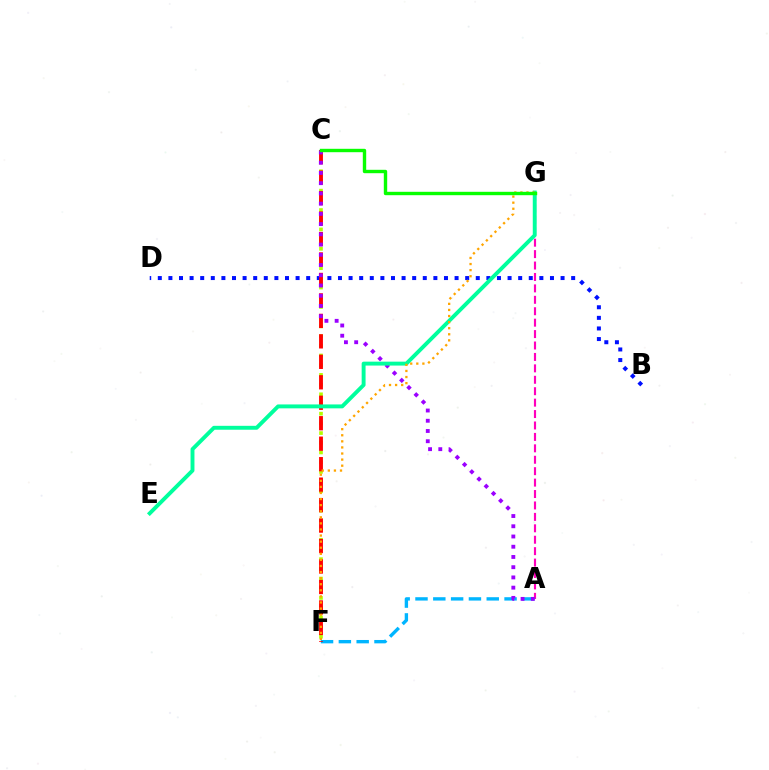{('A', 'G'): [{'color': '#ff00bd', 'line_style': 'dashed', 'thickness': 1.55}], ('C', 'F'): [{'color': '#b3ff00', 'line_style': 'dotted', 'thickness': 2.63}, {'color': '#ff0000', 'line_style': 'dashed', 'thickness': 2.78}], ('B', 'D'): [{'color': '#0010ff', 'line_style': 'dotted', 'thickness': 2.88}], ('A', 'F'): [{'color': '#00b5ff', 'line_style': 'dashed', 'thickness': 2.42}], ('A', 'C'): [{'color': '#9b00ff', 'line_style': 'dotted', 'thickness': 2.78}], ('E', 'G'): [{'color': '#00ff9d', 'line_style': 'solid', 'thickness': 2.81}], ('F', 'G'): [{'color': '#ffa500', 'line_style': 'dotted', 'thickness': 1.65}], ('C', 'G'): [{'color': '#08ff00', 'line_style': 'solid', 'thickness': 2.44}]}